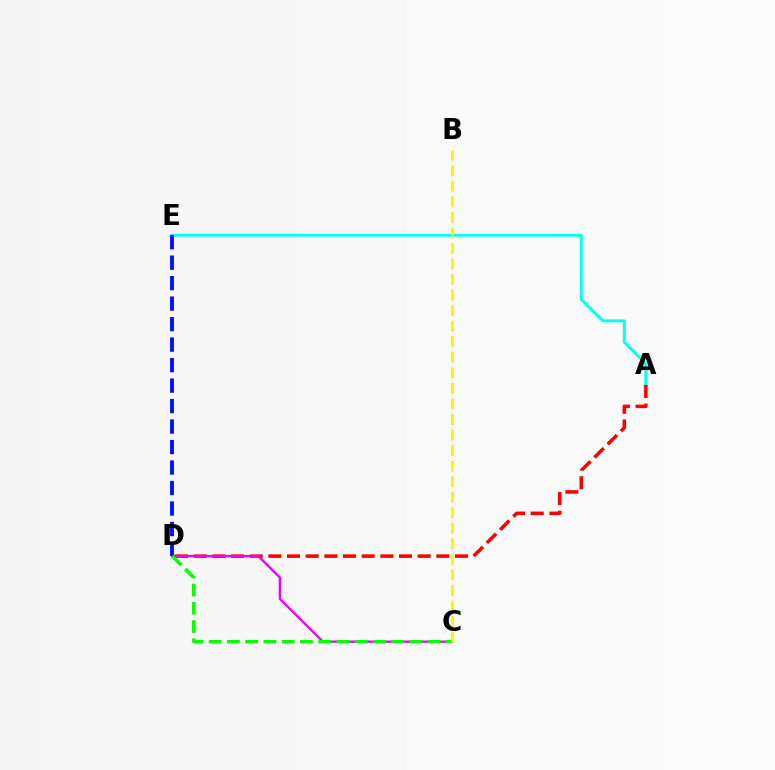{('A', 'E'): [{'color': '#00fff6', 'line_style': 'solid', 'thickness': 2.09}], ('A', 'D'): [{'color': '#ff0000', 'line_style': 'dashed', 'thickness': 2.54}], ('C', 'D'): [{'color': '#ee00ff', 'line_style': 'solid', 'thickness': 1.68}, {'color': '#08ff00', 'line_style': 'dashed', 'thickness': 2.48}], ('D', 'E'): [{'color': '#0010ff', 'line_style': 'dashed', 'thickness': 2.78}], ('B', 'C'): [{'color': '#fcf500', 'line_style': 'dashed', 'thickness': 2.11}]}